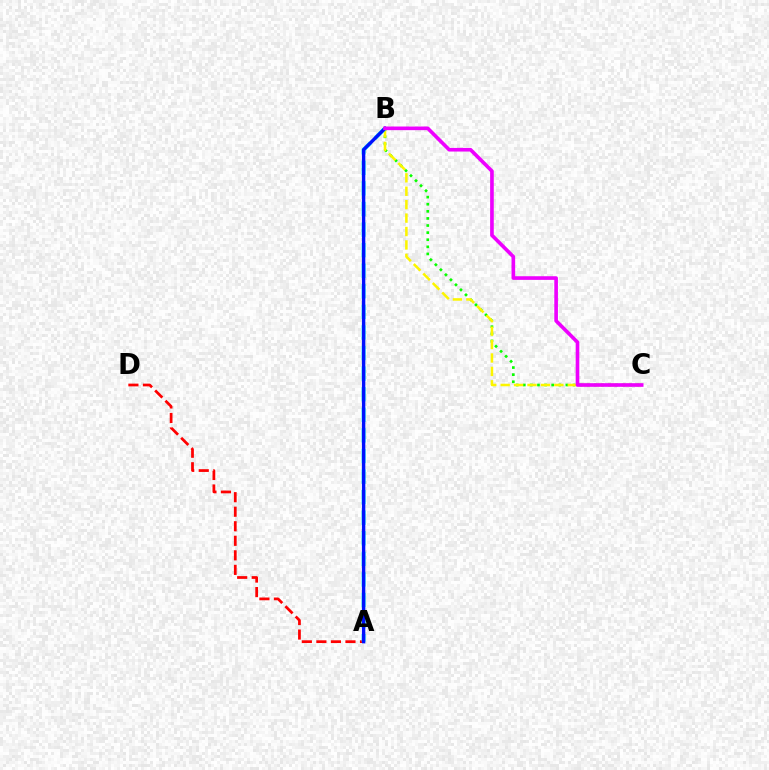{('A', 'D'): [{'color': '#ff0000', 'line_style': 'dashed', 'thickness': 1.97}], ('B', 'C'): [{'color': '#08ff00', 'line_style': 'dotted', 'thickness': 1.93}, {'color': '#fcf500', 'line_style': 'dashed', 'thickness': 1.82}, {'color': '#ee00ff', 'line_style': 'solid', 'thickness': 2.62}], ('A', 'B'): [{'color': '#00fff6', 'line_style': 'dashed', 'thickness': 2.8}, {'color': '#0010ff', 'line_style': 'solid', 'thickness': 2.45}]}